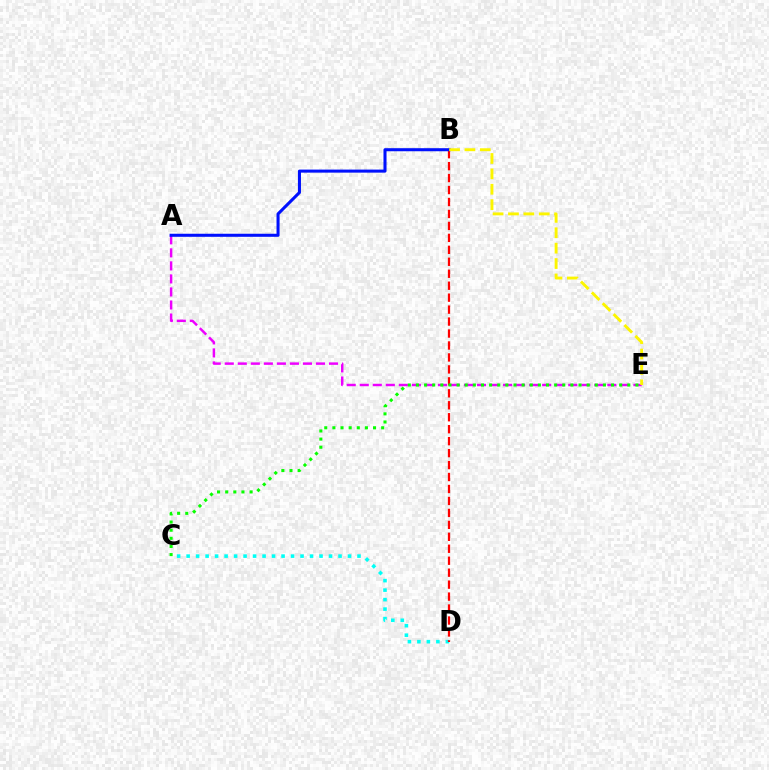{('C', 'D'): [{'color': '#00fff6', 'line_style': 'dotted', 'thickness': 2.58}], ('A', 'E'): [{'color': '#ee00ff', 'line_style': 'dashed', 'thickness': 1.77}], ('B', 'D'): [{'color': '#ff0000', 'line_style': 'dashed', 'thickness': 1.62}], ('A', 'B'): [{'color': '#0010ff', 'line_style': 'solid', 'thickness': 2.2}], ('C', 'E'): [{'color': '#08ff00', 'line_style': 'dotted', 'thickness': 2.21}], ('B', 'E'): [{'color': '#fcf500', 'line_style': 'dashed', 'thickness': 2.09}]}